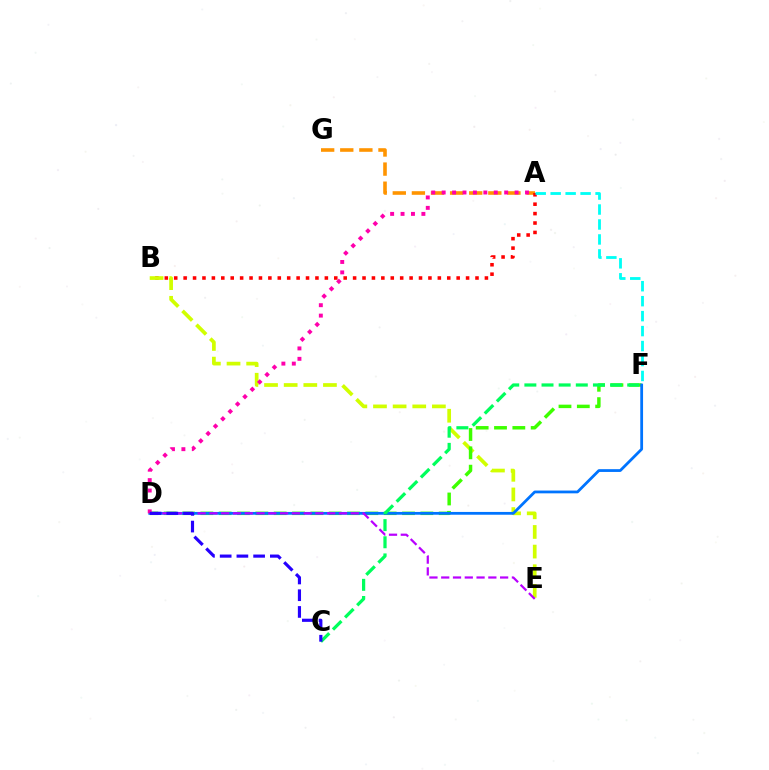{('A', 'G'): [{'color': '#ff9400', 'line_style': 'dashed', 'thickness': 2.6}], ('A', 'B'): [{'color': '#ff0000', 'line_style': 'dotted', 'thickness': 2.56}], ('B', 'E'): [{'color': '#d1ff00', 'line_style': 'dashed', 'thickness': 2.67}], ('D', 'F'): [{'color': '#3dff00', 'line_style': 'dashed', 'thickness': 2.49}, {'color': '#0074ff', 'line_style': 'solid', 'thickness': 2.0}], ('C', 'F'): [{'color': '#00ff5c', 'line_style': 'dashed', 'thickness': 2.33}], ('A', 'F'): [{'color': '#00fff6', 'line_style': 'dashed', 'thickness': 2.03}], ('A', 'D'): [{'color': '#ff00ac', 'line_style': 'dotted', 'thickness': 2.83}], ('D', 'E'): [{'color': '#b900ff', 'line_style': 'dashed', 'thickness': 1.6}], ('C', 'D'): [{'color': '#2500ff', 'line_style': 'dashed', 'thickness': 2.27}]}